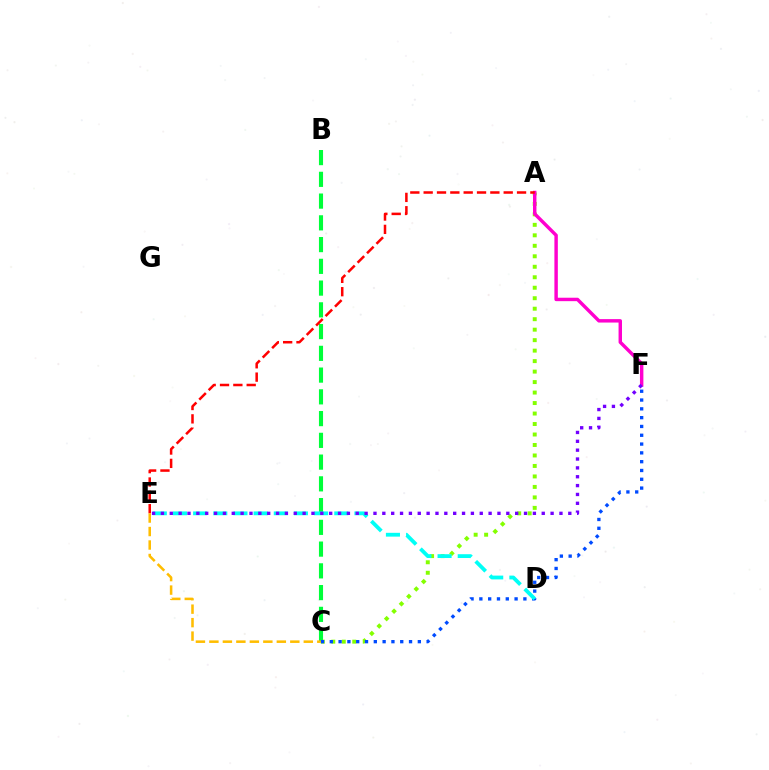{('A', 'C'): [{'color': '#84ff00', 'line_style': 'dotted', 'thickness': 2.85}], ('A', 'F'): [{'color': '#ff00cf', 'line_style': 'solid', 'thickness': 2.47}], ('B', 'C'): [{'color': '#00ff39', 'line_style': 'dashed', 'thickness': 2.95}], ('C', 'F'): [{'color': '#004bff', 'line_style': 'dotted', 'thickness': 2.39}], ('D', 'E'): [{'color': '#00fff6', 'line_style': 'dashed', 'thickness': 2.74}], ('A', 'E'): [{'color': '#ff0000', 'line_style': 'dashed', 'thickness': 1.81}], ('E', 'F'): [{'color': '#7200ff', 'line_style': 'dotted', 'thickness': 2.41}], ('C', 'E'): [{'color': '#ffbd00', 'line_style': 'dashed', 'thickness': 1.83}]}